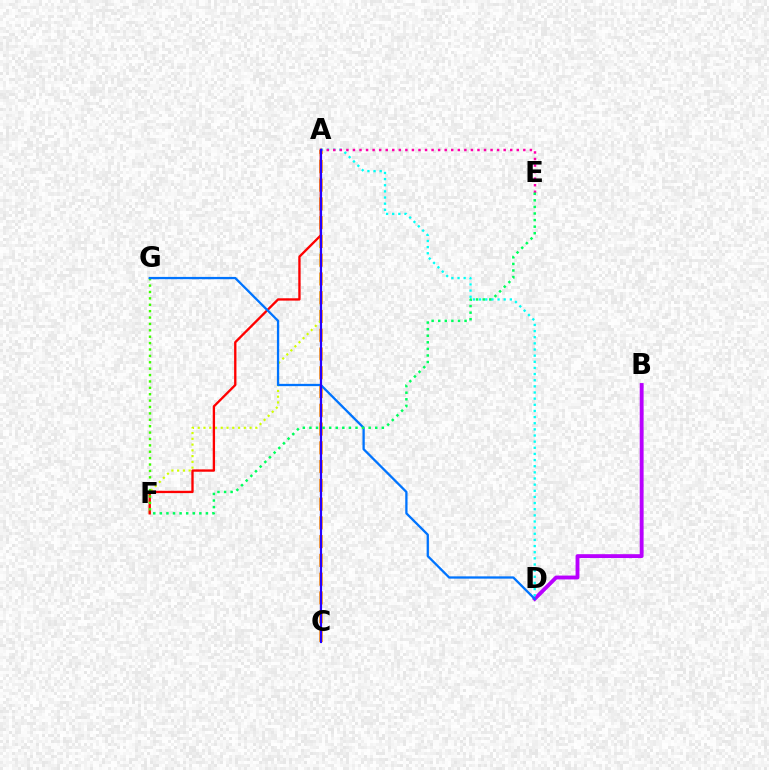{('A', 'C'): [{'color': '#ff9400', 'line_style': 'dashed', 'thickness': 2.55}, {'color': '#2500ff', 'line_style': 'solid', 'thickness': 1.56}], ('A', 'F'): [{'color': '#d1ff00', 'line_style': 'dotted', 'thickness': 1.56}, {'color': '#ff0000', 'line_style': 'solid', 'thickness': 1.68}], ('B', 'D'): [{'color': '#b900ff', 'line_style': 'solid', 'thickness': 2.78}], ('A', 'D'): [{'color': '#00fff6', 'line_style': 'dotted', 'thickness': 1.67}], ('F', 'G'): [{'color': '#3dff00', 'line_style': 'dotted', 'thickness': 1.74}], ('D', 'G'): [{'color': '#0074ff', 'line_style': 'solid', 'thickness': 1.65}], ('A', 'E'): [{'color': '#ff00ac', 'line_style': 'dotted', 'thickness': 1.78}], ('E', 'F'): [{'color': '#00ff5c', 'line_style': 'dotted', 'thickness': 1.79}]}